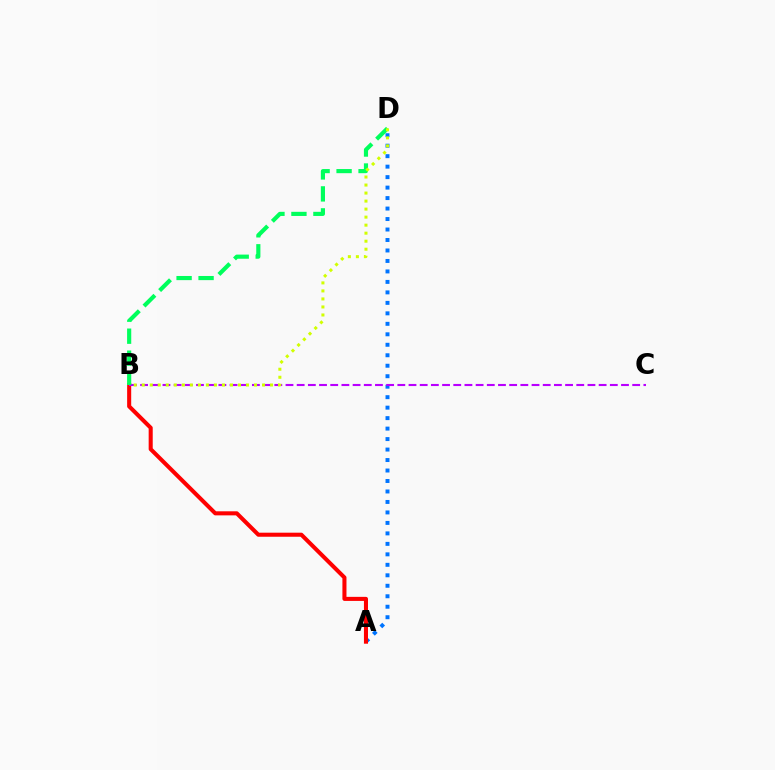{('A', 'D'): [{'color': '#0074ff', 'line_style': 'dotted', 'thickness': 2.85}], ('A', 'B'): [{'color': '#ff0000', 'line_style': 'solid', 'thickness': 2.92}], ('B', 'C'): [{'color': '#b900ff', 'line_style': 'dashed', 'thickness': 1.52}], ('B', 'D'): [{'color': '#00ff5c', 'line_style': 'dashed', 'thickness': 2.99}, {'color': '#d1ff00', 'line_style': 'dotted', 'thickness': 2.18}]}